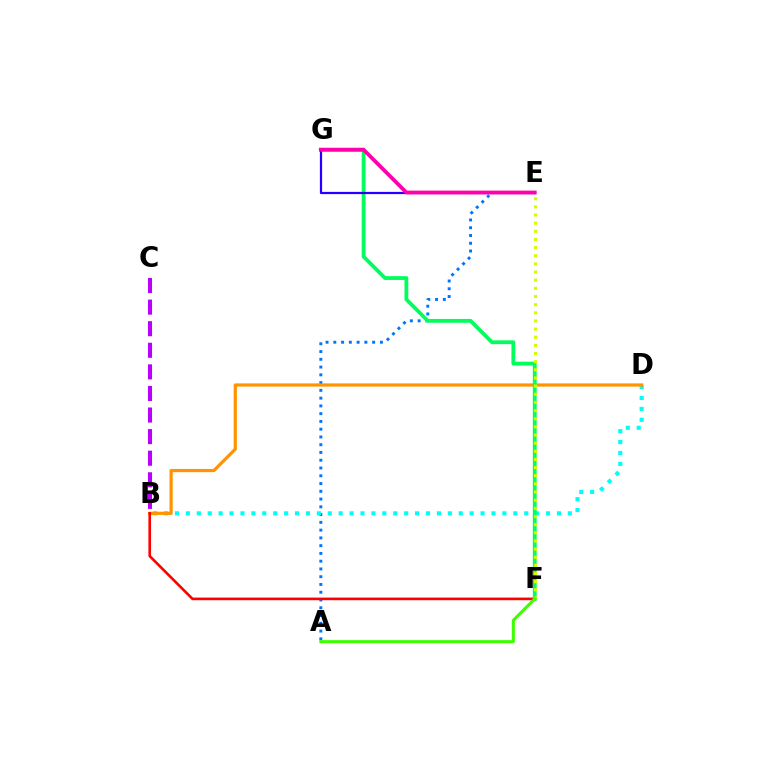{('A', 'E'): [{'color': '#0074ff', 'line_style': 'dotted', 'thickness': 2.11}], ('B', 'D'): [{'color': '#00fff6', 'line_style': 'dotted', 'thickness': 2.97}, {'color': '#ff9400', 'line_style': 'solid', 'thickness': 2.32}], ('B', 'C'): [{'color': '#b900ff', 'line_style': 'dashed', 'thickness': 2.93}], ('B', 'F'): [{'color': '#ff0000', 'line_style': 'solid', 'thickness': 1.9}], ('F', 'G'): [{'color': '#00ff5c', 'line_style': 'solid', 'thickness': 2.74}], ('E', 'F'): [{'color': '#d1ff00', 'line_style': 'dotted', 'thickness': 2.21}], ('A', 'F'): [{'color': '#3dff00', 'line_style': 'solid', 'thickness': 2.18}], ('E', 'G'): [{'color': '#2500ff', 'line_style': 'solid', 'thickness': 1.6}, {'color': '#ff00ac', 'line_style': 'solid', 'thickness': 2.72}]}